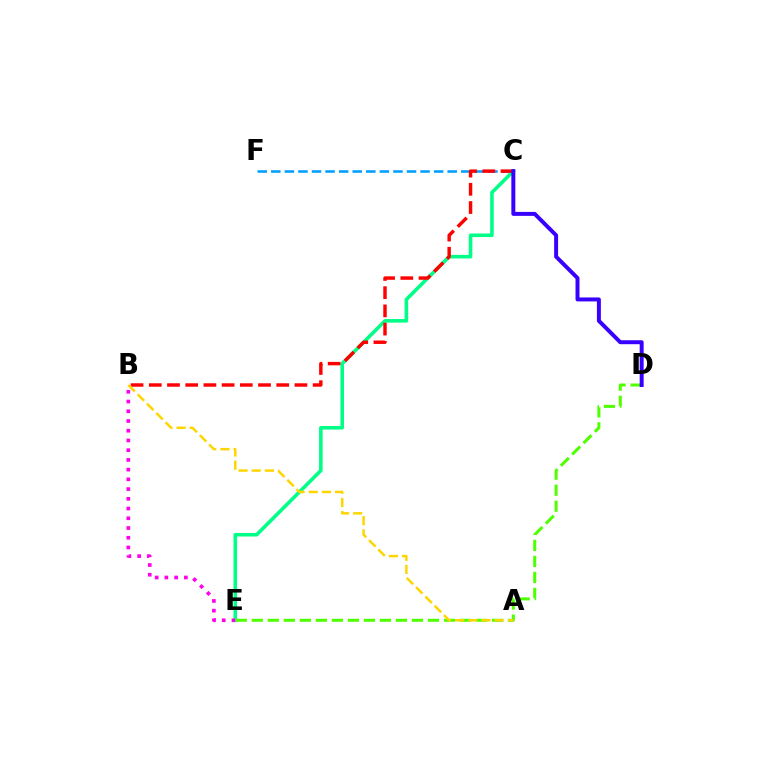{('C', 'E'): [{'color': '#00ff86', 'line_style': 'solid', 'thickness': 2.57}], ('B', 'E'): [{'color': '#ff00ed', 'line_style': 'dotted', 'thickness': 2.64}], ('C', 'F'): [{'color': '#009eff', 'line_style': 'dashed', 'thickness': 1.84}], ('D', 'E'): [{'color': '#4fff00', 'line_style': 'dashed', 'thickness': 2.18}], ('B', 'C'): [{'color': '#ff0000', 'line_style': 'dashed', 'thickness': 2.47}], ('C', 'D'): [{'color': '#3700ff', 'line_style': 'solid', 'thickness': 2.85}], ('A', 'B'): [{'color': '#ffd500', 'line_style': 'dashed', 'thickness': 1.79}]}